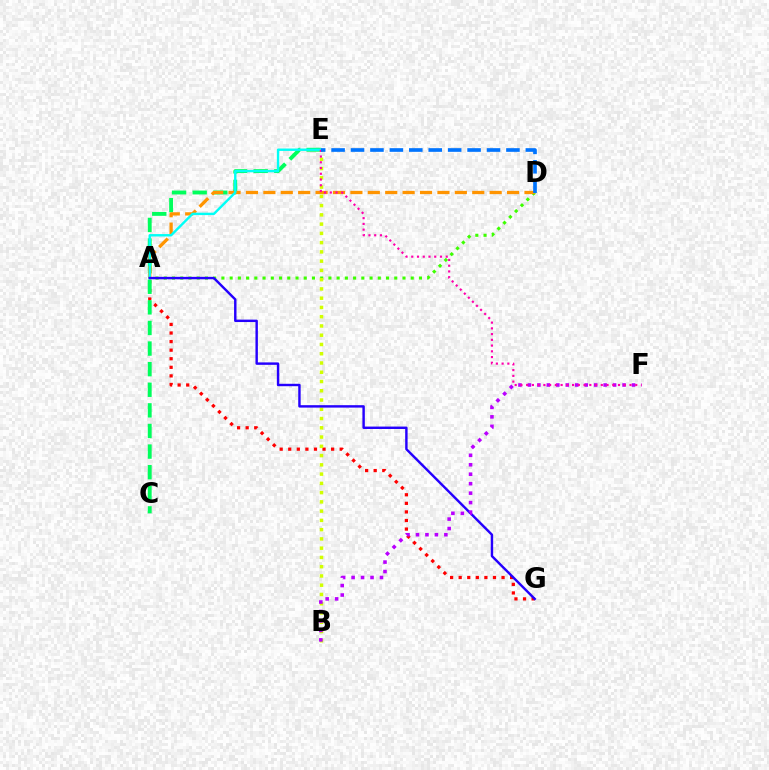{('A', 'D'): [{'color': '#3dff00', 'line_style': 'dotted', 'thickness': 2.24}, {'color': '#ff9400', 'line_style': 'dashed', 'thickness': 2.36}], ('A', 'G'): [{'color': '#ff0000', 'line_style': 'dotted', 'thickness': 2.33}, {'color': '#2500ff', 'line_style': 'solid', 'thickness': 1.75}], ('C', 'E'): [{'color': '#00ff5c', 'line_style': 'dashed', 'thickness': 2.8}], ('B', 'E'): [{'color': '#d1ff00', 'line_style': 'dotted', 'thickness': 2.52}], ('A', 'E'): [{'color': '#00fff6', 'line_style': 'solid', 'thickness': 1.73}], ('B', 'F'): [{'color': '#b900ff', 'line_style': 'dotted', 'thickness': 2.57}], ('E', 'F'): [{'color': '#ff00ac', 'line_style': 'dotted', 'thickness': 1.56}], ('D', 'E'): [{'color': '#0074ff', 'line_style': 'dashed', 'thickness': 2.64}]}